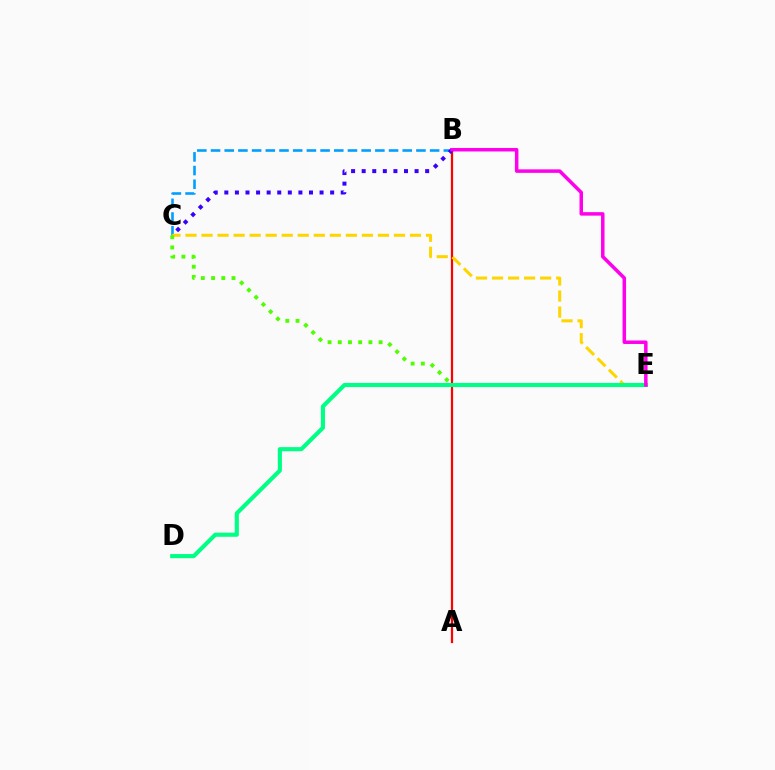{('A', 'B'): [{'color': '#ff0000', 'line_style': 'solid', 'thickness': 1.6}], ('B', 'C'): [{'color': '#009eff', 'line_style': 'dashed', 'thickness': 1.86}, {'color': '#3700ff', 'line_style': 'dotted', 'thickness': 2.88}], ('C', 'E'): [{'color': '#ffd500', 'line_style': 'dashed', 'thickness': 2.18}, {'color': '#4fff00', 'line_style': 'dotted', 'thickness': 2.77}], ('D', 'E'): [{'color': '#00ff86', 'line_style': 'solid', 'thickness': 2.97}], ('B', 'E'): [{'color': '#ff00ed', 'line_style': 'solid', 'thickness': 2.52}]}